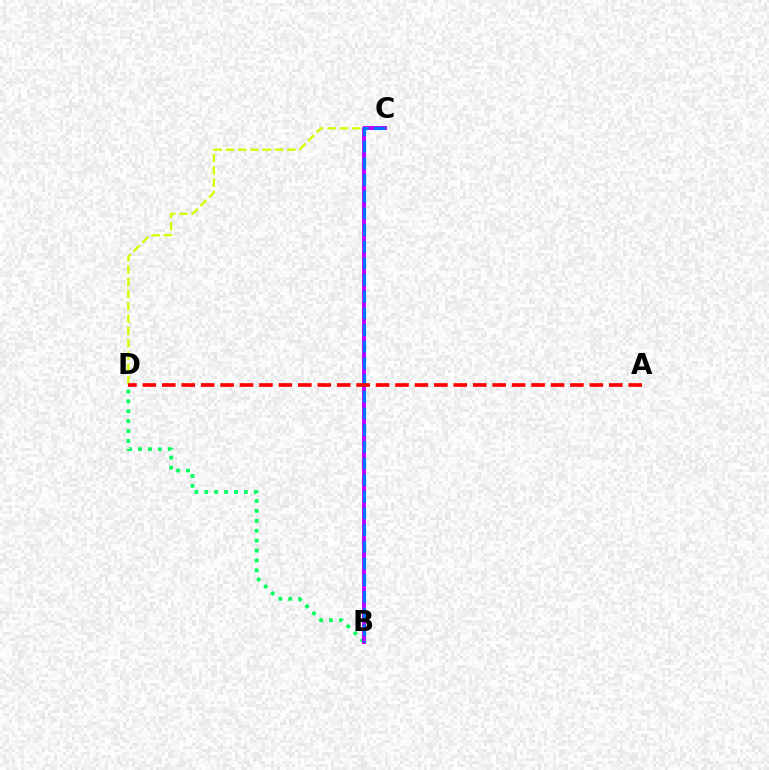{('C', 'D'): [{'color': '#d1ff00', 'line_style': 'dashed', 'thickness': 1.67}], ('B', 'D'): [{'color': '#00ff5c', 'line_style': 'dotted', 'thickness': 2.69}], ('B', 'C'): [{'color': '#b900ff', 'line_style': 'solid', 'thickness': 2.8}, {'color': '#0074ff', 'line_style': 'dashed', 'thickness': 2.27}], ('A', 'D'): [{'color': '#ff0000', 'line_style': 'dashed', 'thickness': 2.64}]}